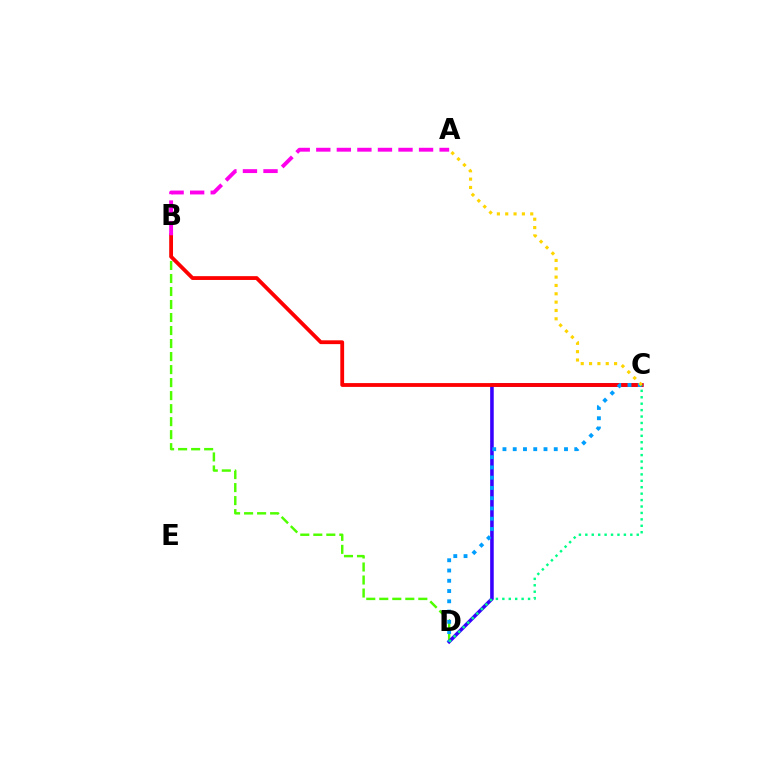{('B', 'D'): [{'color': '#4fff00', 'line_style': 'dashed', 'thickness': 1.77}], ('C', 'D'): [{'color': '#3700ff', 'line_style': 'solid', 'thickness': 2.57}, {'color': '#009eff', 'line_style': 'dotted', 'thickness': 2.79}, {'color': '#00ff86', 'line_style': 'dotted', 'thickness': 1.75}], ('B', 'C'): [{'color': '#ff0000', 'line_style': 'solid', 'thickness': 2.74}], ('A', 'C'): [{'color': '#ffd500', 'line_style': 'dotted', 'thickness': 2.27}], ('A', 'B'): [{'color': '#ff00ed', 'line_style': 'dashed', 'thickness': 2.79}]}